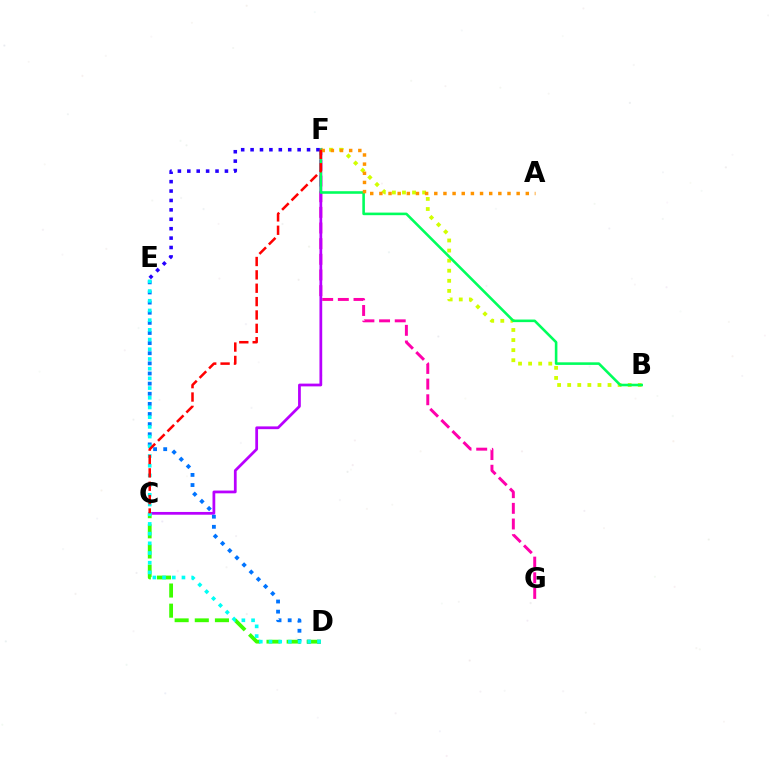{('B', 'F'): [{'color': '#d1ff00', 'line_style': 'dotted', 'thickness': 2.74}, {'color': '#00ff5c', 'line_style': 'solid', 'thickness': 1.86}], ('F', 'G'): [{'color': '#ff00ac', 'line_style': 'dashed', 'thickness': 2.13}], ('C', 'F'): [{'color': '#b900ff', 'line_style': 'solid', 'thickness': 1.98}, {'color': '#ff0000', 'line_style': 'dashed', 'thickness': 1.82}], ('A', 'F'): [{'color': '#ff9400', 'line_style': 'dotted', 'thickness': 2.49}], ('D', 'E'): [{'color': '#0074ff', 'line_style': 'dotted', 'thickness': 2.75}, {'color': '#00fff6', 'line_style': 'dotted', 'thickness': 2.64}], ('C', 'D'): [{'color': '#3dff00', 'line_style': 'dashed', 'thickness': 2.74}], ('E', 'F'): [{'color': '#2500ff', 'line_style': 'dotted', 'thickness': 2.56}]}